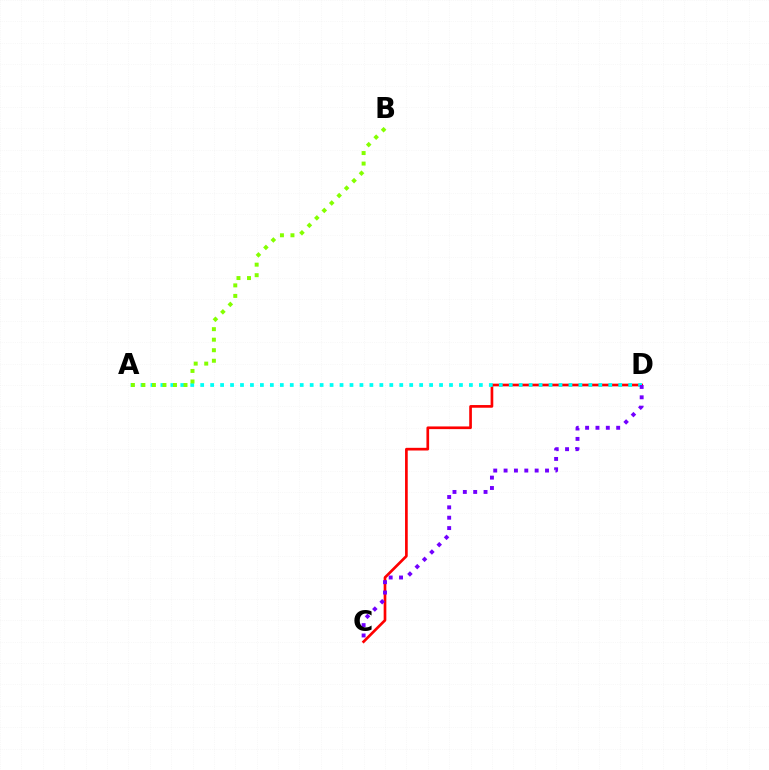{('C', 'D'): [{'color': '#ff0000', 'line_style': 'solid', 'thickness': 1.93}, {'color': '#7200ff', 'line_style': 'dotted', 'thickness': 2.81}], ('A', 'D'): [{'color': '#00fff6', 'line_style': 'dotted', 'thickness': 2.7}], ('A', 'B'): [{'color': '#84ff00', 'line_style': 'dotted', 'thickness': 2.86}]}